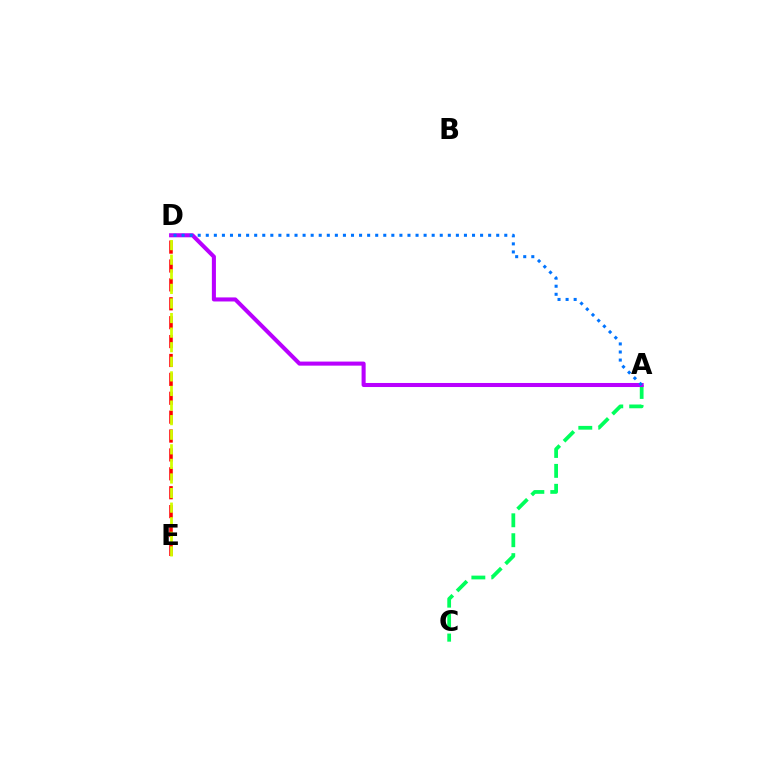{('A', 'C'): [{'color': '#00ff5c', 'line_style': 'dashed', 'thickness': 2.71}], ('D', 'E'): [{'color': '#ff0000', 'line_style': 'dashed', 'thickness': 2.57}, {'color': '#d1ff00', 'line_style': 'dashed', 'thickness': 1.98}], ('A', 'D'): [{'color': '#b900ff', 'line_style': 'solid', 'thickness': 2.92}, {'color': '#0074ff', 'line_style': 'dotted', 'thickness': 2.19}]}